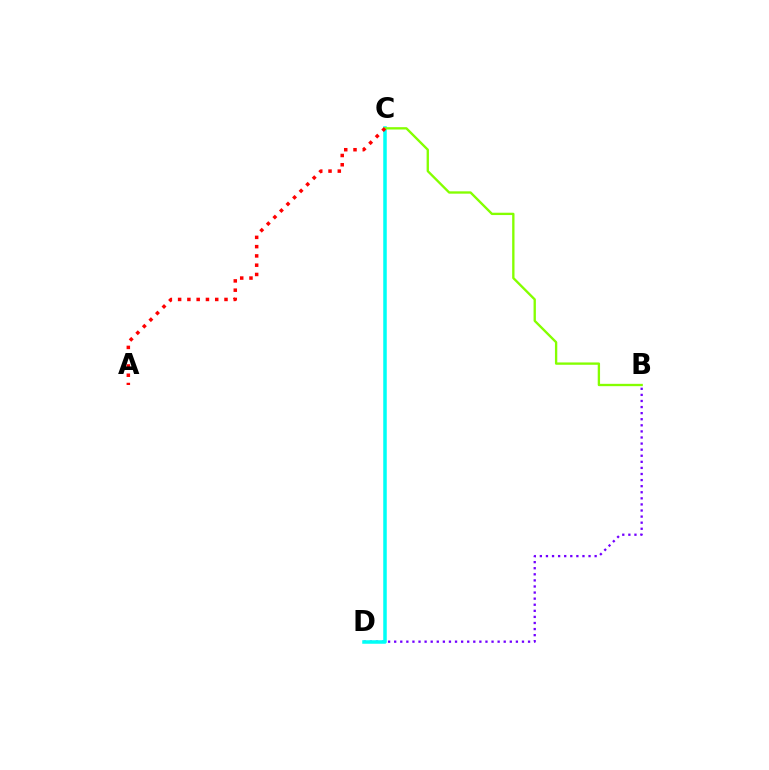{('B', 'D'): [{'color': '#7200ff', 'line_style': 'dotted', 'thickness': 1.65}], ('C', 'D'): [{'color': '#00fff6', 'line_style': 'solid', 'thickness': 2.53}], ('B', 'C'): [{'color': '#84ff00', 'line_style': 'solid', 'thickness': 1.68}], ('A', 'C'): [{'color': '#ff0000', 'line_style': 'dotted', 'thickness': 2.52}]}